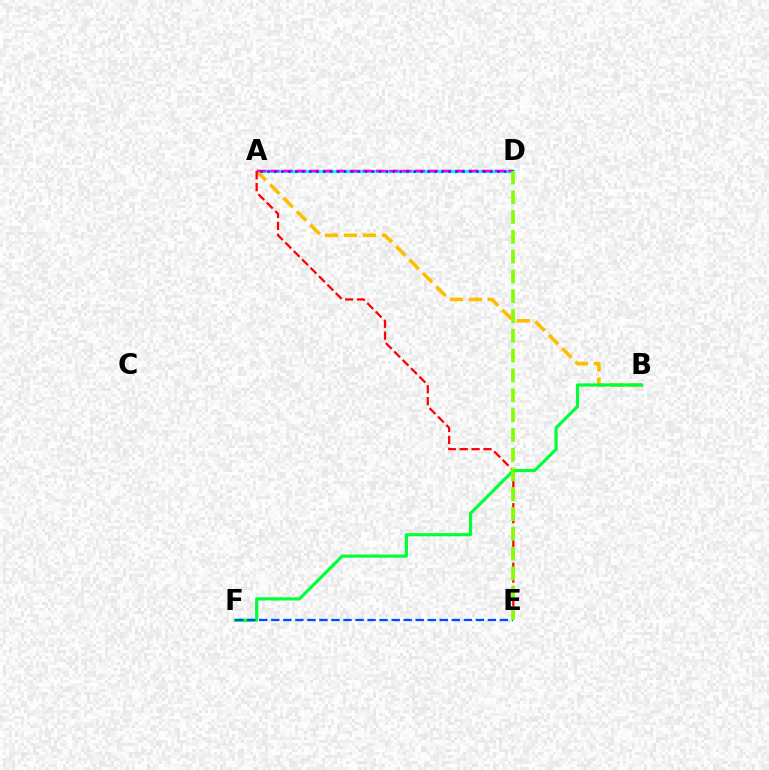{('A', 'D'): [{'color': '#00fff6', 'line_style': 'solid', 'thickness': 2.35}, {'color': '#ff00cf', 'line_style': 'dashed', 'thickness': 1.8}, {'color': '#7200ff', 'line_style': 'dotted', 'thickness': 1.89}], ('A', 'B'): [{'color': '#ffbd00', 'line_style': 'dashed', 'thickness': 2.57}], ('B', 'F'): [{'color': '#00ff39', 'line_style': 'solid', 'thickness': 2.27}], ('E', 'F'): [{'color': '#004bff', 'line_style': 'dashed', 'thickness': 1.63}], ('A', 'E'): [{'color': '#ff0000', 'line_style': 'dashed', 'thickness': 1.62}], ('D', 'E'): [{'color': '#84ff00', 'line_style': 'dashed', 'thickness': 2.69}]}